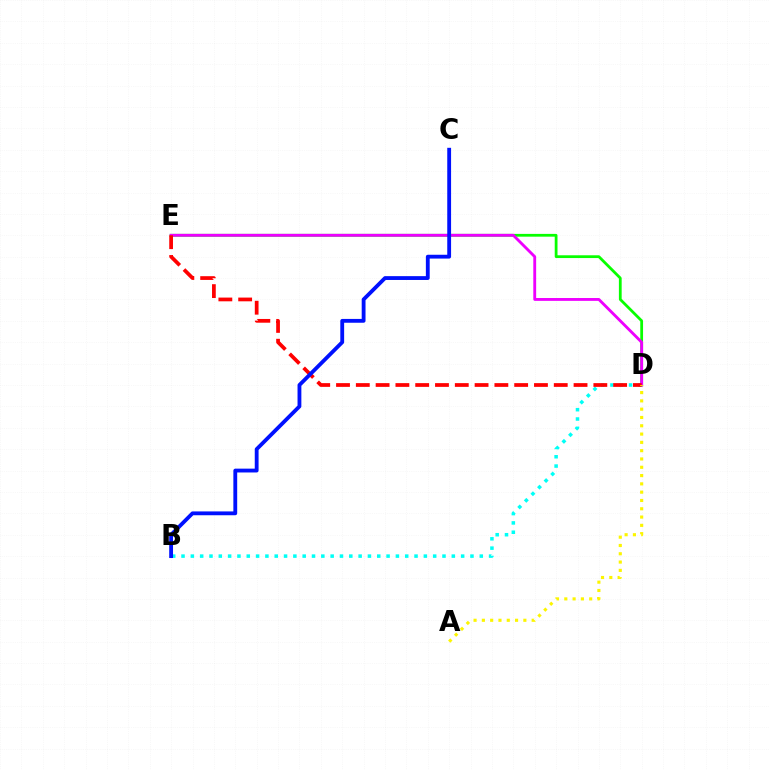{('D', 'E'): [{'color': '#08ff00', 'line_style': 'solid', 'thickness': 2.0}, {'color': '#ee00ff', 'line_style': 'solid', 'thickness': 2.06}, {'color': '#ff0000', 'line_style': 'dashed', 'thickness': 2.69}], ('B', 'D'): [{'color': '#00fff6', 'line_style': 'dotted', 'thickness': 2.53}], ('A', 'D'): [{'color': '#fcf500', 'line_style': 'dotted', 'thickness': 2.25}], ('B', 'C'): [{'color': '#0010ff', 'line_style': 'solid', 'thickness': 2.76}]}